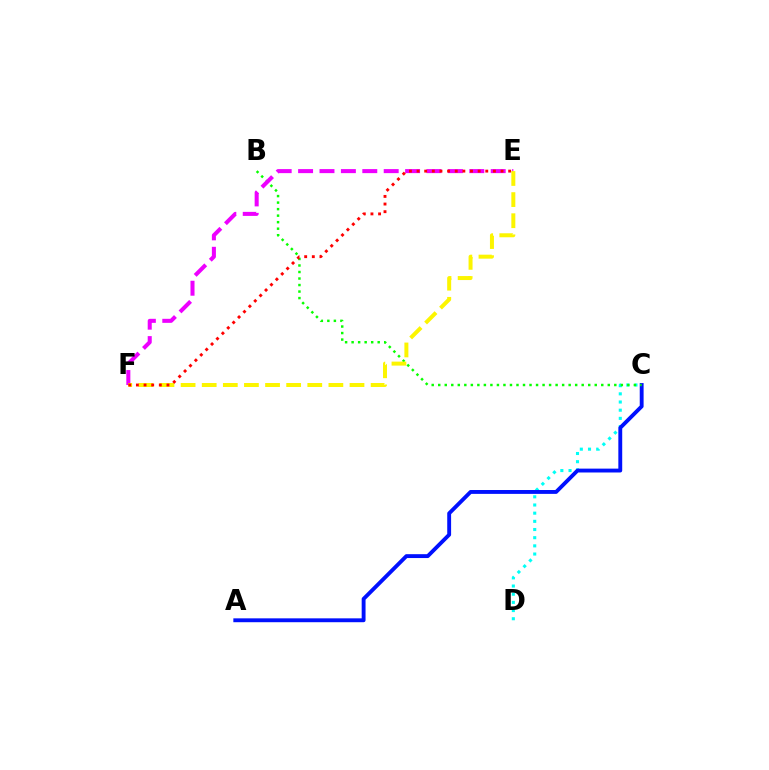{('C', 'D'): [{'color': '#00fff6', 'line_style': 'dotted', 'thickness': 2.22}], ('A', 'C'): [{'color': '#0010ff', 'line_style': 'solid', 'thickness': 2.79}], ('B', 'C'): [{'color': '#08ff00', 'line_style': 'dotted', 'thickness': 1.77}], ('E', 'F'): [{'color': '#ee00ff', 'line_style': 'dashed', 'thickness': 2.91}, {'color': '#fcf500', 'line_style': 'dashed', 'thickness': 2.87}, {'color': '#ff0000', 'line_style': 'dotted', 'thickness': 2.07}]}